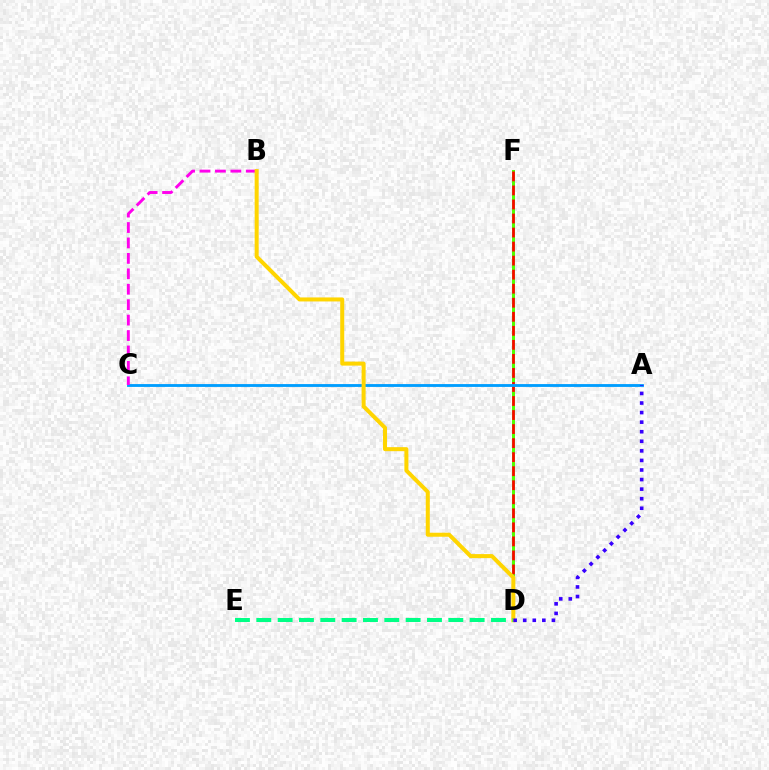{('D', 'F'): [{'color': '#4fff00', 'line_style': 'solid', 'thickness': 2.14}, {'color': '#ff0000', 'line_style': 'dashed', 'thickness': 1.91}], ('A', 'C'): [{'color': '#009eff', 'line_style': 'solid', 'thickness': 2.05}], ('B', 'C'): [{'color': '#ff00ed', 'line_style': 'dashed', 'thickness': 2.1}], ('B', 'D'): [{'color': '#ffd500', 'line_style': 'solid', 'thickness': 2.89}], ('A', 'D'): [{'color': '#3700ff', 'line_style': 'dotted', 'thickness': 2.6}], ('D', 'E'): [{'color': '#00ff86', 'line_style': 'dashed', 'thickness': 2.9}]}